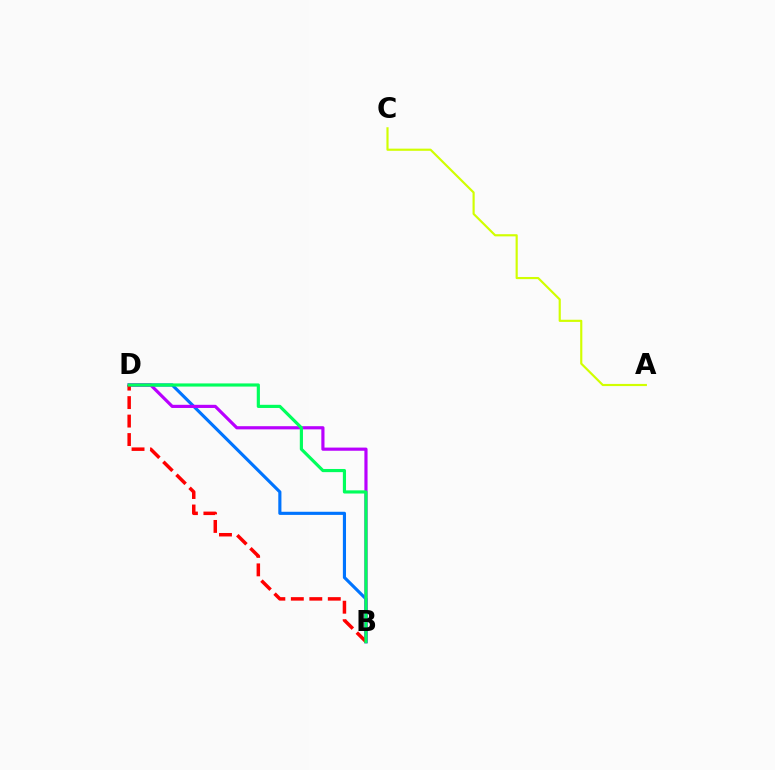{('B', 'D'): [{'color': '#0074ff', 'line_style': 'solid', 'thickness': 2.26}, {'color': '#b900ff', 'line_style': 'solid', 'thickness': 2.28}, {'color': '#ff0000', 'line_style': 'dashed', 'thickness': 2.51}, {'color': '#00ff5c', 'line_style': 'solid', 'thickness': 2.28}], ('A', 'C'): [{'color': '#d1ff00', 'line_style': 'solid', 'thickness': 1.56}]}